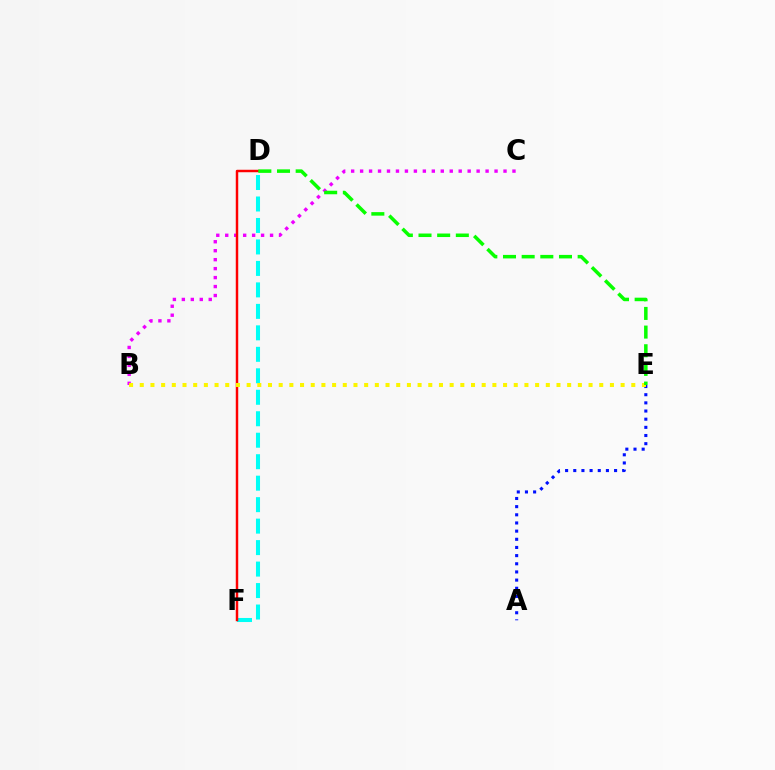{('D', 'F'): [{'color': '#00fff6', 'line_style': 'dashed', 'thickness': 2.92}, {'color': '#ff0000', 'line_style': 'solid', 'thickness': 1.77}], ('B', 'C'): [{'color': '#ee00ff', 'line_style': 'dotted', 'thickness': 2.44}], ('A', 'E'): [{'color': '#0010ff', 'line_style': 'dotted', 'thickness': 2.22}], ('B', 'E'): [{'color': '#fcf500', 'line_style': 'dotted', 'thickness': 2.9}], ('D', 'E'): [{'color': '#08ff00', 'line_style': 'dashed', 'thickness': 2.54}]}